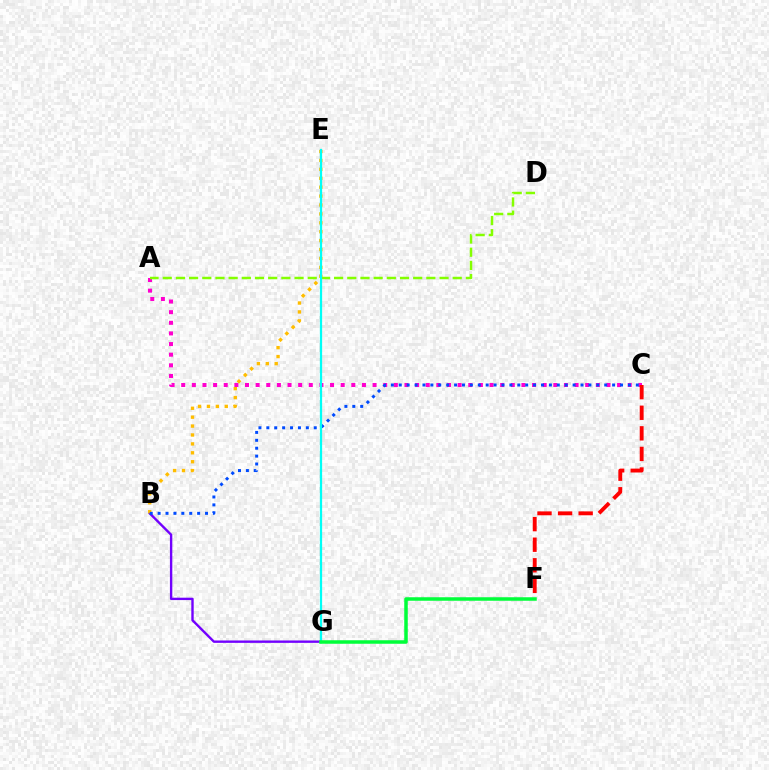{('B', 'G'): [{'color': '#7200ff', 'line_style': 'solid', 'thickness': 1.71}], ('A', 'C'): [{'color': '#ff00cf', 'line_style': 'dotted', 'thickness': 2.89}], ('B', 'E'): [{'color': '#ffbd00', 'line_style': 'dotted', 'thickness': 2.42}], ('A', 'D'): [{'color': '#84ff00', 'line_style': 'dashed', 'thickness': 1.79}], ('B', 'C'): [{'color': '#004bff', 'line_style': 'dotted', 'thickness': 2.15}], ('C', 'F'): [{'color': '#ff0000', 'line_style': 'dashed', 'thickness': 2.8}], ('E', 'G'): [{'color': '#00fff6', 'line_style': 'solid', 'thickness': 1.62}], ('F', 'G'): [{'color': '#00ff39', 'line_style': 'solid', 'thickness': 2.52}]}